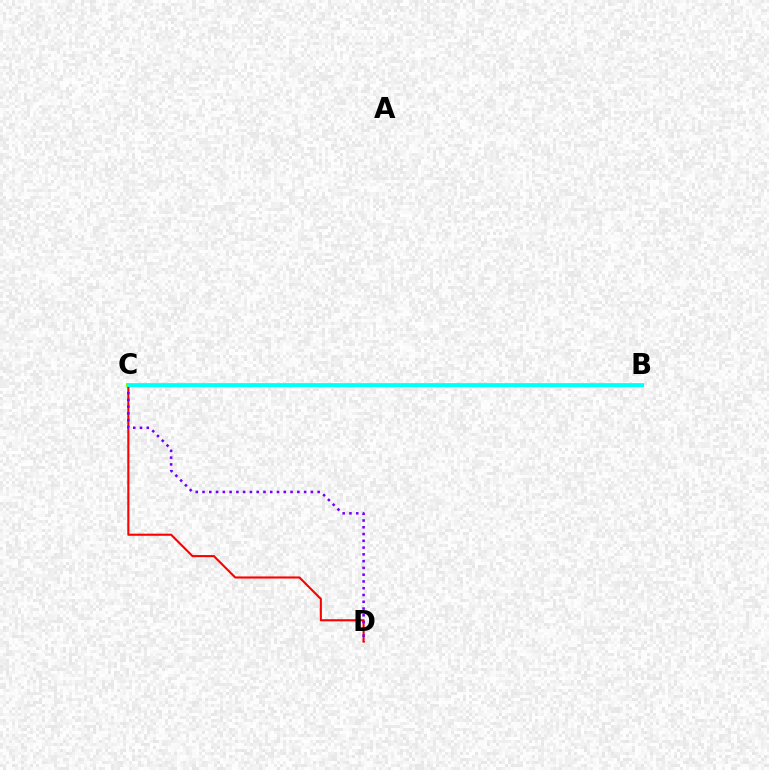{('B', 'C'): [{'color': '#84ff00', 'line_style': 'solid', 'thickness': 2.88}, {'color': '#00fff6', 'line_style': 'solid', 'thickness': 2.31}], ('C', 'D'): [{'color': '#ff0000', 'line_style': 'solid', 'thickness': 1.52}, {'color': '#7200ff', 'line_style': 'dotted', 'thickness': 1.84}]}